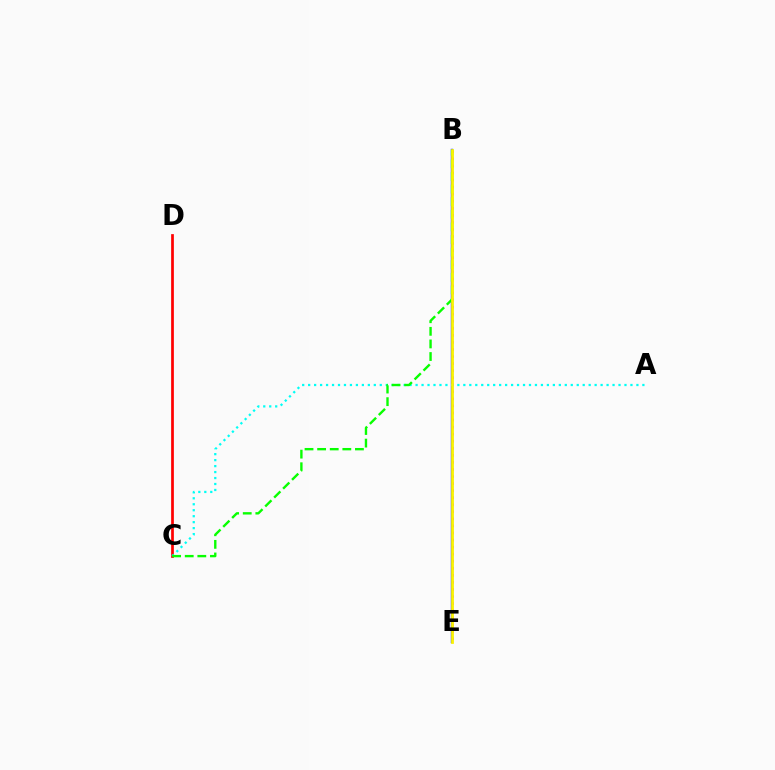{('B', 'E'): [{'color': '#ee00ff', 'line_style': 'dotted', 'thickness': 1.92}, {'color': '#0010ff', 'line_style': 'solid', 'thickness': 1.71}, {'color': '#fcf500', 'line_style': 'solid', 'thickness': 1.99}], ('C', 'D'): [{'color': '#ff0000', 'line_style': 'solid', 'thickness': 1.96}], ('A', 'C'): [{'color': '#00fff6', 'line_style': 'dotted', 'thickness': 1.62}], ('B', 'C'): [{'color': '#08ff00', 'line_style': 'dashed', 'thickness': 1.71}]}